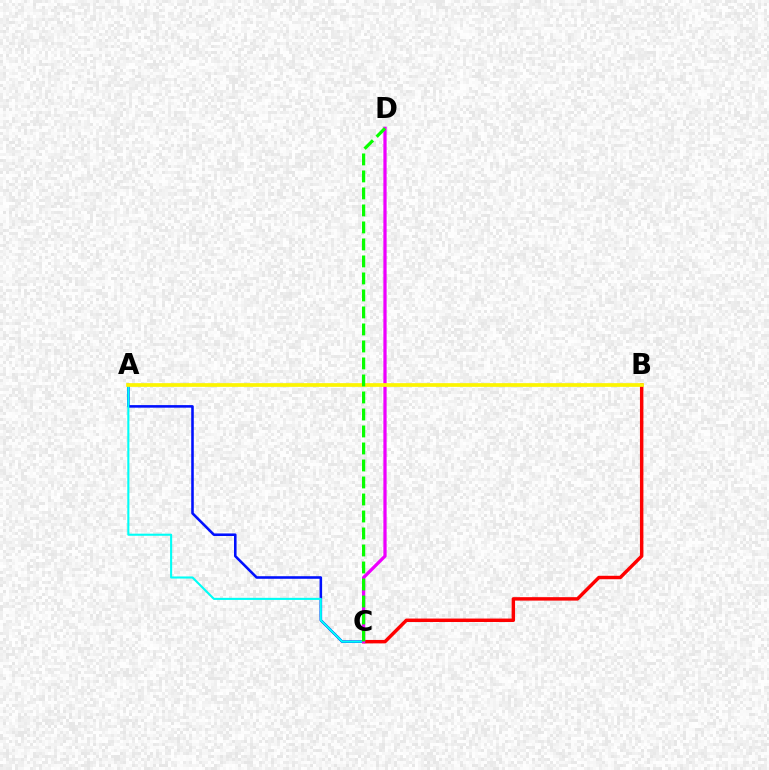{('A', 'C'): [{'color': '#0010ff', 'line_style': 'solid', 'thickness': 1.85}, {'color': '#00fff6', 'line_style': 'solid', 'thickness': 1.51}], ('B', 'C'): [{'color': '#ff0000', 'line_style': 'solid', 'thickness': 2.48}], ('C', 'D'): [{'color': '#ee00ff', 'line_style': 'solid', 'thickness': 2.34}, {'color': '#08ff00', 'line_style': 'dashed', 'thickness': 2.31}], ('A', 'B'): [{'color': '#fcf500', 'line_style': 'solid', 'thickness': 2.67}]}